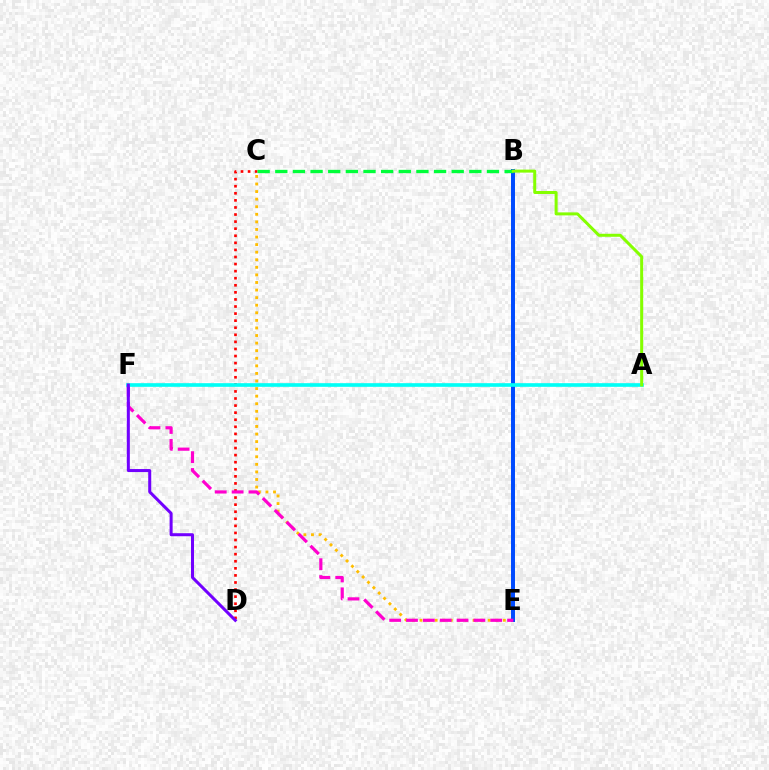{('C', 'E'): [{'color': '#ffbd00', 'line_style': 'dotted', 'thickness': 2.06}], ('B', 'E'): [{'color': '#004bff', 'line_style': 'solid', 'thickness': 2.86}], ('C', 'D'): [{'color': '#ff0000', 'line_style': 'dotted', 'thickness': 1.92}], ('E', 'F'): [{'color': '#ff00cf', 'line_style': 'dashed', 'thickness': 2.29}], ('A', 'F'): [{'color': '#00fff6', 'line_style': 'solid', 'thickness': 2.62}], ('B', 'C'): [{'color': '#00ff39', 'line_style': 'dashed', 'thickness': 2.4}], ('D', 'F'): [{'color': '#7200ff', 'line_style': 'solid', 'thickness': 2.18}], ('A', 'B'): [{'color': '#84ff00', 'line_style': 'solid', 'thickness': 2.16}]}